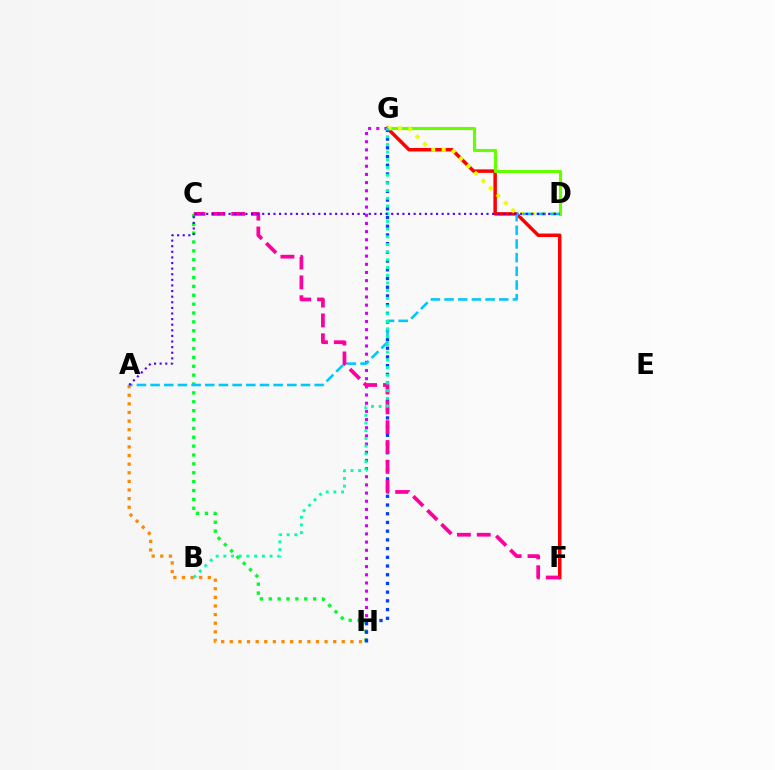{('F', 'G'): [{'color': '#ff0000', 'line_style': 'solid', 'thickness': 2.51}], ('C', 'H'): [{'color': '#00ff27', 'line_style': 'dotted', 'thickness': 2.41}], ('D', 'G'): [{'color': '#66ff00', 'line_style': 'solid', 'thickness': 2.25}, {'color': '#eeff00', 'line_style': 'dotted', 'thickness': 2.85}], ('G', 'H'): [{'color': '#d600ff', 'line_style': 'dotted', 'thickness': 2.22}, {'color': '#003fff', 'line_style': 'dotted', 'thickness': 2.37}], ('A', 'H'): [{'color': '#ff8800', 'line_style': 'dotted', 'thickness': 2.34}], ('A', 'D'): [{'color': '#00c7ff', 'line_style': 'dashed', 'thickness': 1.86}, {'color': '#4f00ff', 'line_style': 'dotted', 'thickness': 1.52}], ('C', 'F'): [{'color': '#ff00a0', 'line_style': 'dashed', 'thickness': 2.7}], ('B', 'G'): [{'color': '#00ffaf', 'line_style': 'dotted', 'thickness': 2.09}]}